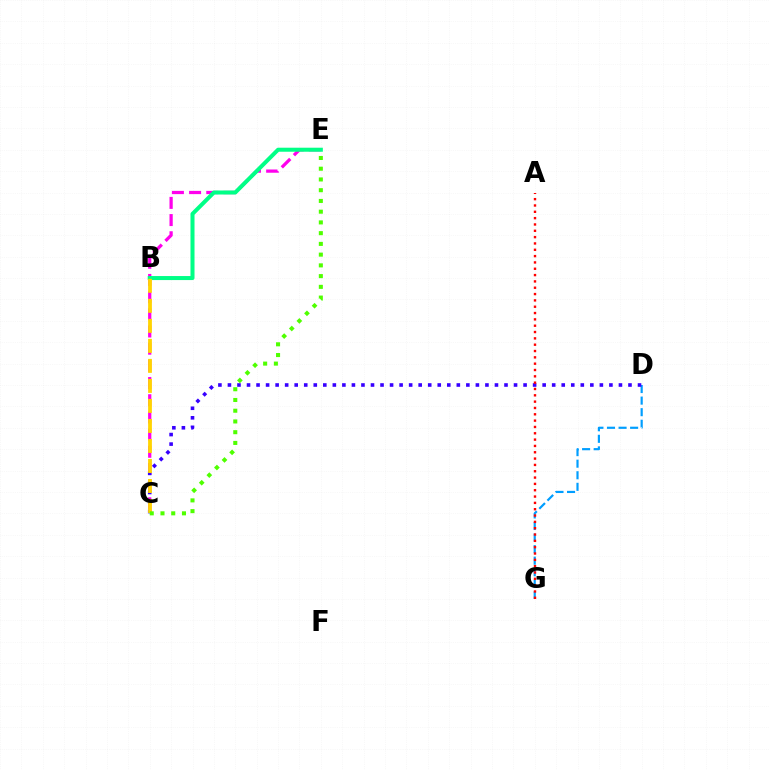{('C', 'E'): [{'color': '#ff00ed', 'line_style': 'dashed', 'thickness': 2.33}, {'color': '#4fff00', 'line_style': 'dotted', 'thickness': 2.92}], ('B', 'E'): [{'color': '#00ff86', 'line_style': 'solid', 'thickness': 2.9}], ('D', 'G'): [{'color': '#009eff', 'line_style': 'dashed', 'thickness': 1.57}], ('C', 'D'): [{'color': '#3700ff', 'line_style': 'dotted', 'thickness': 2.59}], ('B', 'C'): [{'color': '#ffd500', 'line_style': 'dashed', 'thickness': 2.72}], ('A', 'G'): [{'color': '#ff0000', 'line_style': 'dotted', 'thickness': 1.72}]}